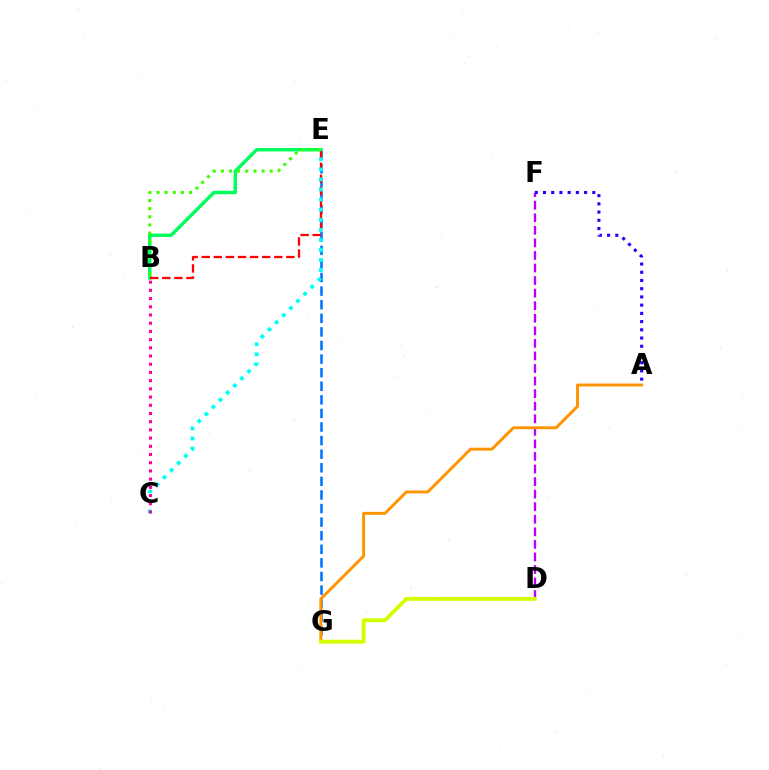{('B', 'E'): [{'color': '#00ff5c', 'line_style': 'solid', 'thickness': 2.48}, {'color': '#ff0000', 'line_style': 'dashed', 'thickness': 1.64}, {'color': '#3dff00', 'line_style': 'dotted', 'thickness': 2.21}], ('E', 'G'): [{'color': '#0074ff', 'line_style': 'dashed', 'thickness': 1.85}], ('D', 'F'): [{'color': '#b900ff', 'line_style': 'dashed', 'thickness': 1.71}], ('A', 'G'): [{'color': '#ff9400', 'line_style': 'solid', 'thickness': 2.11}], ('D', 'G'): [{'color': '#d1ff00', 'line_style': 'solid', 'thickness': 2.79}], ('A', 'F'): [{'color': '#2500ff', 'line_style': 'dotted', 'thickness': 2.23}], ('C', 'E'): [{'color': '#00fff6', 'line_style': 'dotted', 'thickness': 2.74}], ('B', 'C'): [{'color': '#ff00ac', 'line_style': 'dotted', 'thickness': 2.23}]}